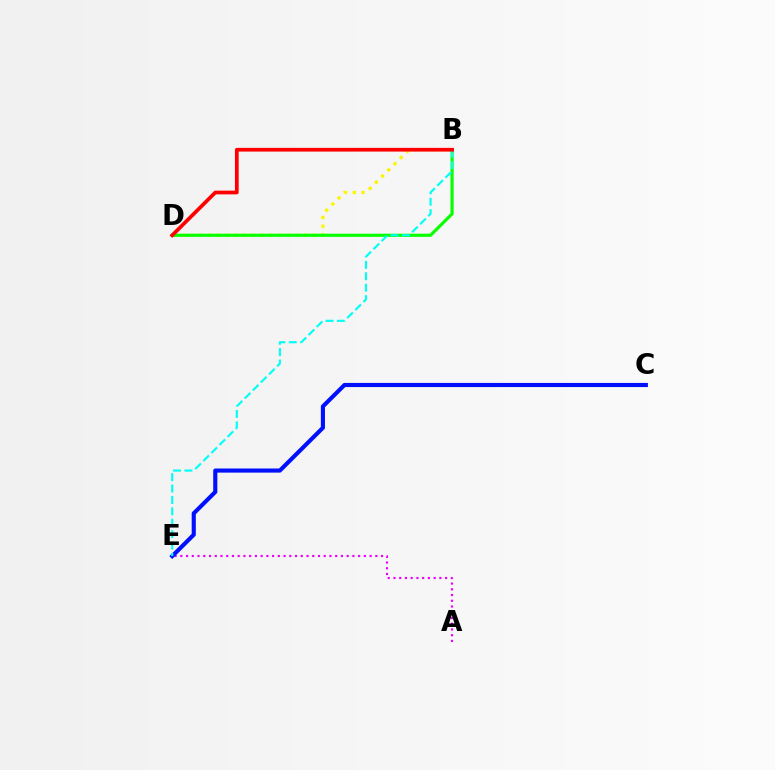{('A', 'E'): [{'color': '#ee00ff', 'line_style': 'dotted', 'thickness': 1.56}], ('B', 'D'): [{'color': '#fcf500', 'line_style': 'dotted', 'thickness': 2.38}, {'color': '#08ff00', 'line_style': 'solid', 'thickness': 2.27}, {'color': '#ff0000', 'line_style': 'solid', 'thickness': 2.68}], ('C', 'E'): [{'color': '#0010ff', 'line_style': 'solid', 'thickness': 2.97}], ('B', 'E'): [{'color': '#00fff6', 'line_style': 'dashed', 'thickness': 1.55}]}